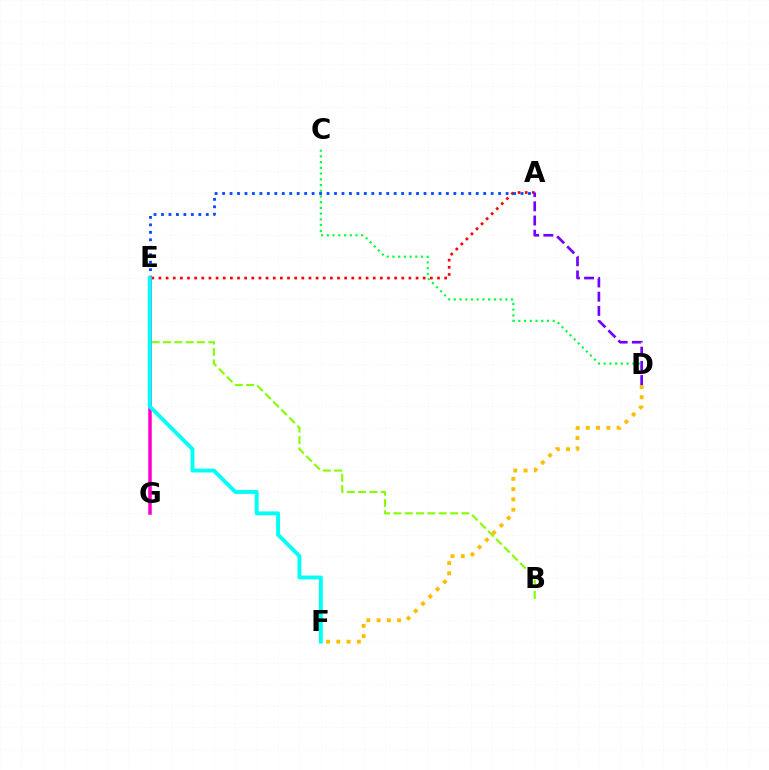{('A', 'E'): [{'color': '#ff0000', 'line_style': 'dotted', 'thickness': 1.94}, {'color': '#004bff', 'line_style': 'dotted', 'thickness': 2.03}], ('B', 'E'): [{'color': '#84ff00', 'line_style': 'dashed', 'thickness': 1.54}], ('E', 'G'): [{'color': '#ff00cf', 'line_style': 'solid', 'thickness': 2.54}], ('C', 'D'): [{'color': '#00ff39', 'line_style': 'dotted', 'thickness': 1.56}], ('D', 'F'): [{'color': '#ffbd00', 'line_style': 'dotted', 'thickness': 2.79}], ('E', 'F'): [{'color': '#00fff6', 'line_style': 'solid', 'thickness': 2.8}], ('A', 'D'): [{'color': '#7200ff', 'line_style': 'dashed', 'thickness': 1.93}]}